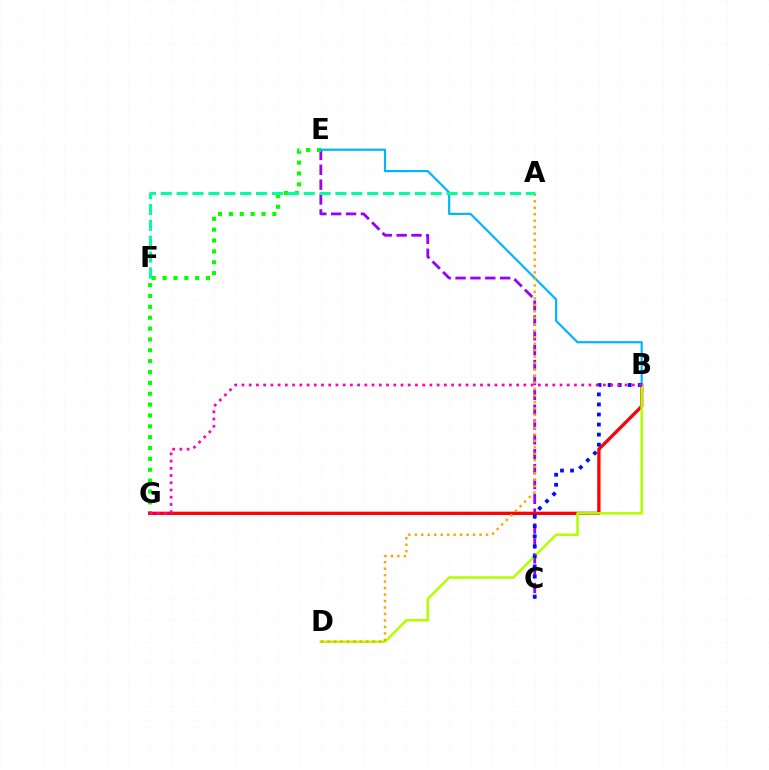{('C', 'E'): [{'color': '#9b00ff', 'line_style': 'dashed', 'thickness': 2.02}], ('E', 'G'): [{'color': '#08ff00', 'line_style': 'dotted', 'thickness': 2.95}], ('B', 'G'): [{'color': '#ff0000', 'line_style': 'solid', 'thickness': 2.37}, {'color': '#ff00bd', 'line_style': 'dotted', 'thickness': 1.96}], ('B', 'D'): [{'color': '#b3ff00', 'line_style': 'solid', 'thickness': 1.84}], ('B', 'E'): [{'color': '#00b5ff', 'line_style': 'solid', 'thickness': 1.58}], ('A', 'D'): [{'color': '#ffa500', 'line_style': 'dotted', 'thickness': 1.76}], ('A', 'F'): [{'color': '#00ff9d', 'line_style': 'dashed', 'thickness': 2.16}], ('B', 'C'): [{'color': '#0010ff', 'line_style': 'dotted', 'thickness': 2.73}]}